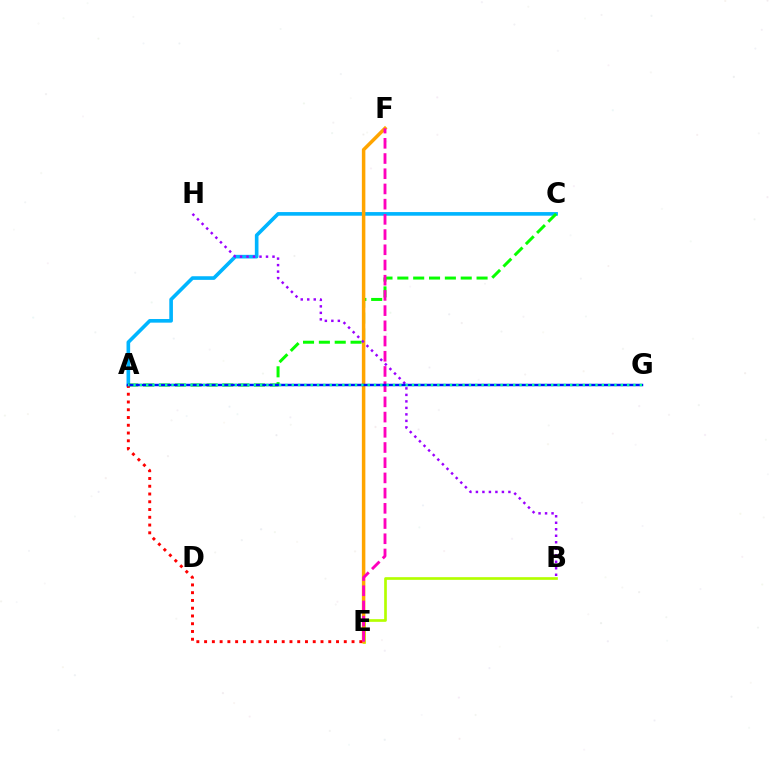{('A', 'C'): [{'color': '#00b5ff', 'line_style': 'solid', 'thickness': 2.61}, {'color': '#08ff00', 'line_style': 'dashed', 'thickness': 2.15}], ('B', 'E'): [{'color': '#b3ff00', 'line_style': 'solid', 'thickness': 1.93}], ('E', 'F'): [{'color': '#ffa500', 'line_style': 'solid', 'thickness': 2.52}, {'color': '#ff00bd', 'line_style': 'dashed', 'thickness': 2.07}], ('B', 'H'): [{'color': '#9b00ff', 'line_style': 'dotted', 'thickness': 1.77}], ('A', 'E'): [{'color': '#ff0000', 'line_style': 'dotted', 'thickness': 2.11}], ('A', 'G'): [{'color': '#0010ff', 'line_style': 'solid', 'thickness': 1.77}, {'color': '#00ff9d', 'line_style': 'dotted', 'thickness': 1.72}]}